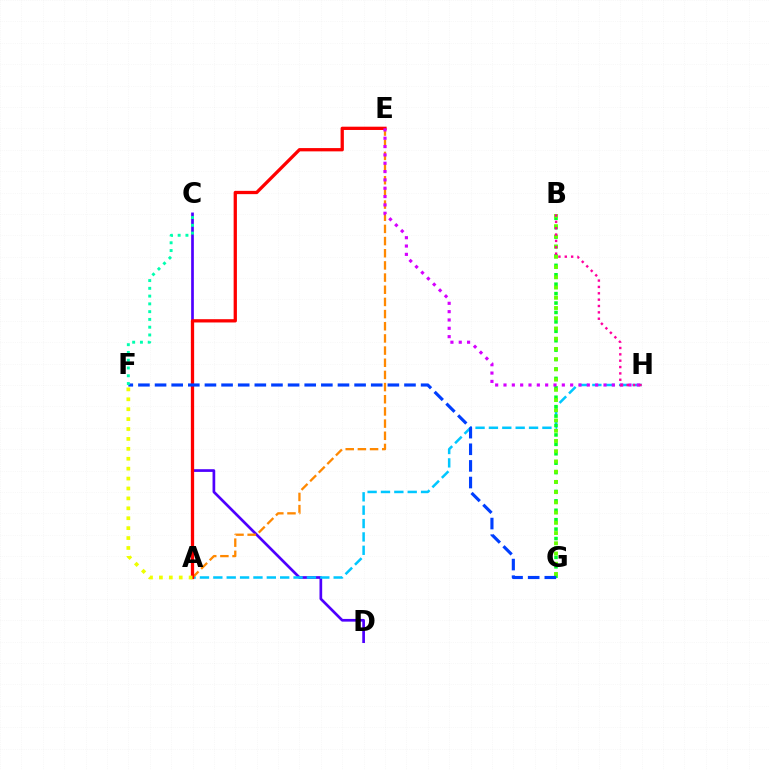{('C', 'D'): [{'color': '#4f00ff', 'line_style': 'solid', 'thickness': 1.94}], ('A', 'H'): [{'color': '#00c7ff', 'line_style': 'dashed', 'thickness': 1.82}], ('A', 'E'): [{'color': '#ff8800', 'line_style': 'dashed', 'thickness': 1.65}, {'color': '#ff0000', 'line_style': 'solid', 'thickness': 2.36}], ('B', 'G'): [{'color': '#00ff27', 'line_style': 'dotted', 'thickness': 2.56}, {'color': '#66ff00', 'line_style': 'dotted', 'thickness': 2.78}], ('E', 'H'): [{'color': '#d600ff', 'line_style': 'dotted', 'thickness': 2.26}], ('B', 'H'): [{'color': '#ff00a0', 'line_style': 'dotted', 'thickness': 1.73}], ('F', 'G'): [{'color': '#003fff', 'line_style': 'dashed', 'thickness': 2.26}], ('C', 'F'): [{'color': '#00ffaf', 'line_style': 'dotted', 'thickness': 2.11}], ('A', 'F'): [{'color': '#eeff00', 'line_style': 'dotted', 'thickness': 2.69}]}